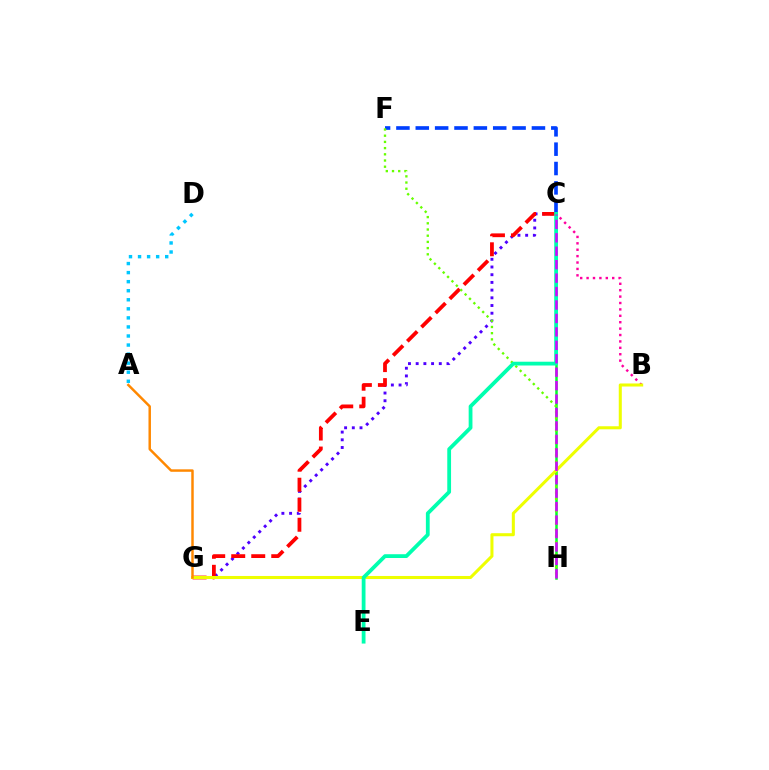{('C', 'G'): [{'color': '#4f00ff', 'line_style': 'dotted', 'thickness': 2.09}, {'color': '#ff0000', 'line_style': 'dashed', 'thickness': 2.72}], ('C', 'H'): [{'color': '#00ff27', 'line_style': 'solid', 'thickness': 1.81}, {'color': '#d600ff', 'line_style': 'dashed', 'thickness': 1.83}], ('C', 'F'): [{'color': '#003fff', 'line_style': 'dashed', 'thickness': 2.63}], ('A', 'D'): [{'color': '#00c7ff', 'line_style': 'dotted', 'thickness': 2.46}], ('B', 'C'): [{'color': '#ff00a0', 'line_style': 'dotted', 'thickness': 1.74}], ('B', 'G'): [{'color': '#eeff00', 'line_style': 'solid', 'thickness': 2.2}], ('A', 'G'): [{'color': '#ff8800', 'line_style': 'solid', 'thickness': 1.78}], ('F', 'H'): [{'color': '#66ff00', 'line_style': 'dotted', 'thickness': 1.69}], ('C', 'E'): [{'color': '#00ffaf', 'line_style': 'solid', 'thickness': 2.73}]}